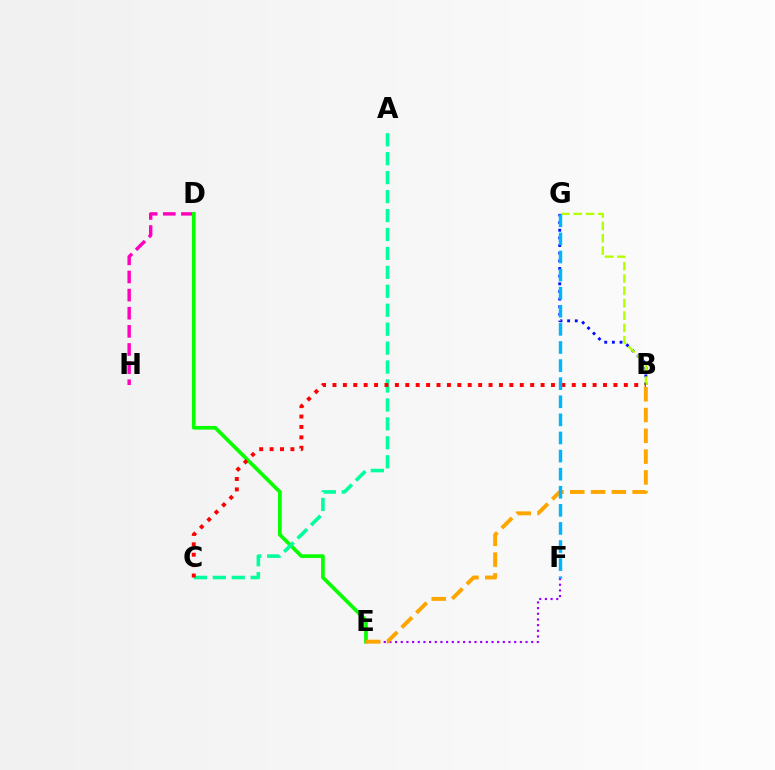{('D', 'H'): [{'color': '#ff00bd', 'line_style': 'dashed', 'thickness': 2.46}], ('B', 'G'): [{'color': '#0010ff', 'line_style': 'dotted', 'thickness': 2.08}, {'color': '#b3ff00', 'line_style': 'dashed', 'thickness': 1.68}], ('D', 'E'): [{'color': '#08ff00', 'line_style': 'solid', 'thickness': 2.65}], ('E', 'F'): [{'color': '#9b00ff', 'line_style': 'dotted', 'thickness': 1.54}], ('B', 'E'): [{'color': '#ffa500', 'line_style': 'dashed', 'thickness': 2.82}], ('A', 'C'): [{'color': '#00ff9d', 'line_style': 'dashed', 'thickness': 2.57}], ('B', 'C'): [{'color': '#ff0000', 'line_style': 'dotted', 'thickness': 2.83}], ('F', 'G'): [{'color': '#00b5ff', 'line_style': 'dashed', 'thickness': 2.46}]}